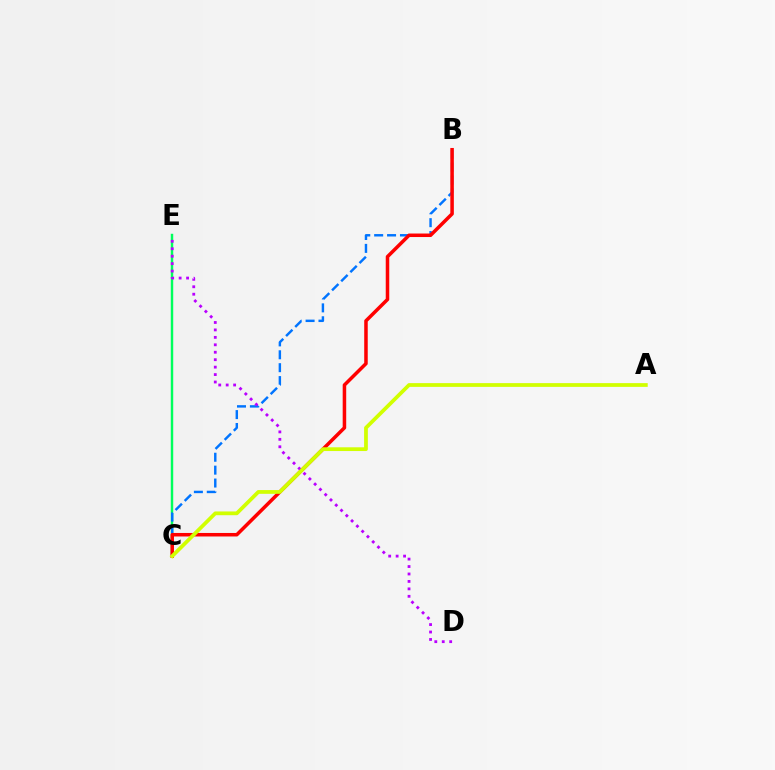{('C', 'E'): [{'color': '#00ff5c', 'line_style': 'solid', 'thickness': 1.75}], ('B', 'C'): [{'color': '#0074ff', 'line_style': 'dashed', 'thickness': 1.75}, {'color': '#ff0000', 'line_style': 'solid', 'thickness': 2.53}], ('D', 'E'): [{'color': '#b900ff', 'line_style': 'dotted', 'thickness': 2.02}], ('A', 'C'): [{'color': '#d1ff00', 'line_style': 'solid', 'thickness': 2.7}]}